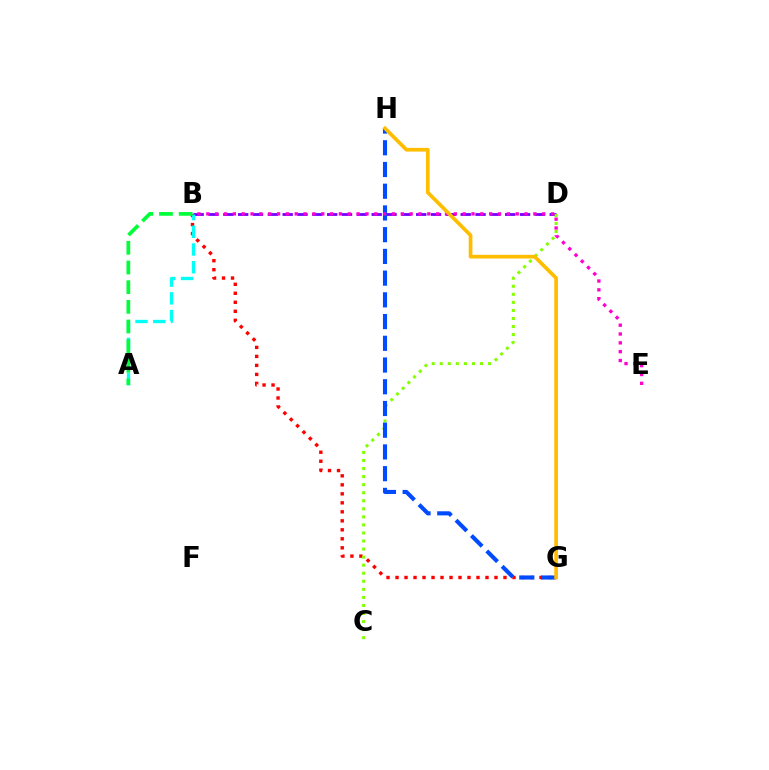{('B', 'G'): [{'color': '#ff0000', 'line_style': 'dotted', 'thickness': 2.44}], ('B', 'D'): [{'color': '#7200ff', 'line_style': 'dashed', 'thickness': 2.02}], ('C', 'D'): [{'color': '#84ff00', 'line_style': 'dotted', 'thickness': 2.19}], ('A', 'B'): [{'color': '#00fff6', 'line_style': 'dashed', 'thickness': 2.41}, {'color': '#00ff39', 'line_style': 'dashed', 'thickness': 2.67}], ('G', 'H'): [{'color': '#004bff', 'line_style': 'dashed', 'thickness': 2.95}, {'color': '#ffbd00', 'line_style': 'solid', 'thickness': 2.66}], ('B', 'E'): [{'color': '#ff00cf', 'line_style': 'dotted', 'thickness': 2.4}]}